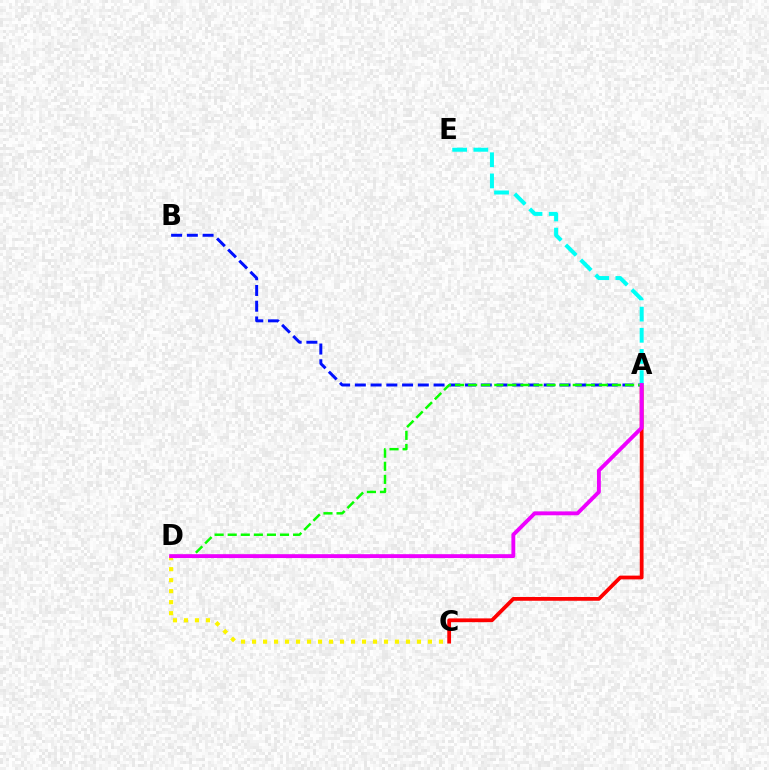{('C', 'D'): [{'color': '#fcf500', 'line_style': 'dotted', 'thickness': 2.99}], ('A', 'B'): [{'color': '#0010ff', 'line_style': 'dashed', 'thickness': 2.14}], ('A', 'C'): [{'color': '#ff0000', 'line_style': 'solid', 'thickness': 2.72}], ('A', 'D'): [{'color': '#08ff00', 'line_style': 'dashed', 'thickness': 1.78}, {'color': '#ee00ff', 'line_style': 'solid', 'thickness': 2.79}], ('A', 'E'): [{'color': '#00fff6', 'line_style': 'dashed', 'thickness': 2.88}]}